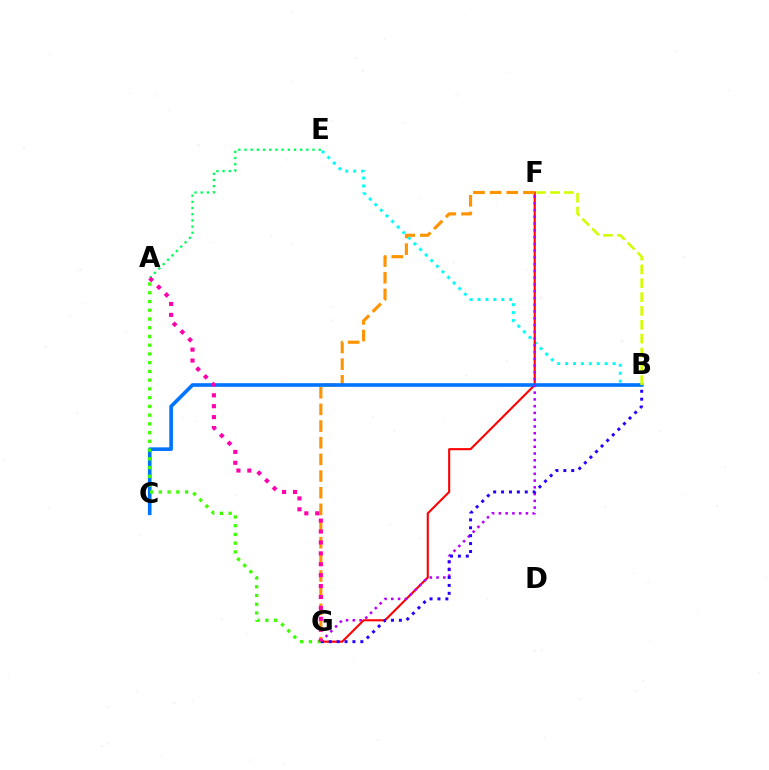{('B', 'E'): [{'color': '#00fff6', 'line_style': 'dotted', 'thickness': 2.15}], ('F', 'G'): [{'color': '#ff0000', 'line_style': 'solid', 'thickness': 1.51}, {'color': '#ff9400', 'line_style': 'dashed', 'thickness': 2.26}, {'color': '#b900ff', 'line_style': 'dotted', 'thickness': 1.84}], ('A', 'E'): [{'color': '#00ff5c', 'line_style': 'dotted', 'thickness': 1.68}], ('B', 'C'): [{'color': '#0074ff', 'line_style': 'solid', 'thickness': 2.62}], ('B', 'F'): [{'color': '#d1ff00', 'line_style': 'dashed', 'thickness': 1.88}], ('A', 'G'): [{'color': '#3dff00', 'line_style': 'dotted', 'thickness': 2.38}, {'color': '#ff00ac', 'line_style': 'dotted', 'thickness': 2.96}], ('B', 'G'): [{'color': '#2500ff', 'line_style': 'dotted', 'thickness': 2.15}]}